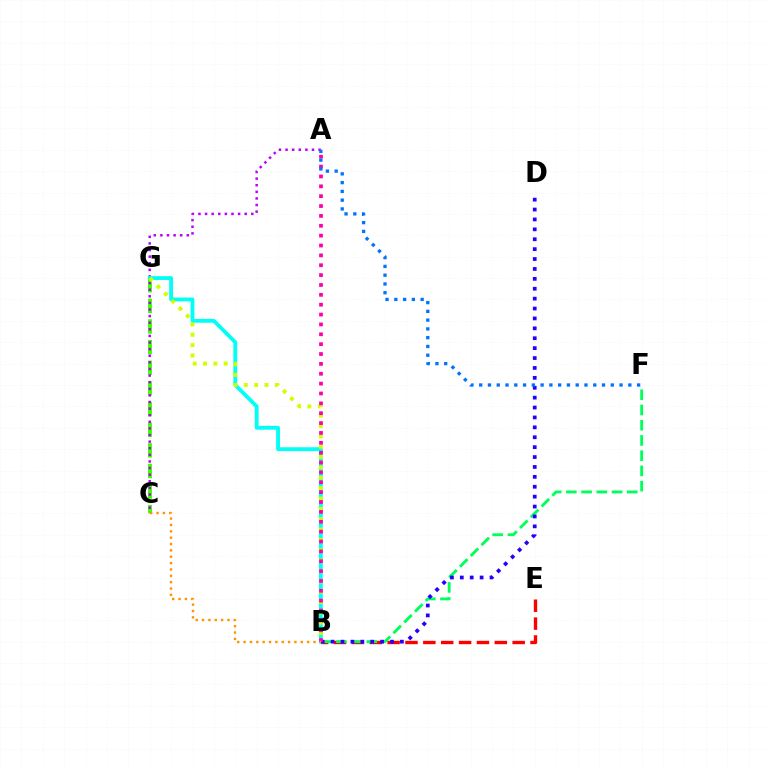{('C', 'G'): [{'color': '#3dff00', 'line_style': 'dashed', 'thickness': 2.8}], ('B', 'E'): [{'color': '#ff0000', 'line_style': 'dashed', 'thickness': 2.43}], ('A', 'C'): [{'color': '#b900ff', 'line_style': 'dotted', 'thickness': 1.79}], ('B', 'G'): [{'color': '#00fff6', 'line_style': 'solid', 'thickness': 2.76}, {'color': '#d1ff00', 'line_style': 'dotted', 'thickness': 2.81}], ('B', 'F'): [{'color': '#00ff5c', 'line_style': 'dashed', 'thickness': 2.07}], ('B', 'D'): [{'color': '#2500ff', 'line_style': 'dotted', 'thickness': 2.69}], ('A', 'B'): [{'color': '#ff00ac', 'line_style': 'dotted', 'thickness': 2.68}], ('A', 'F'): [{'color': '#0074ff', 'line_style': 'dotted', 'thickness': 2.38}], ('B', 'C'): [{'color': '#ff9400', 'line_style': 'dotted', 'thickness': 1.73}]}